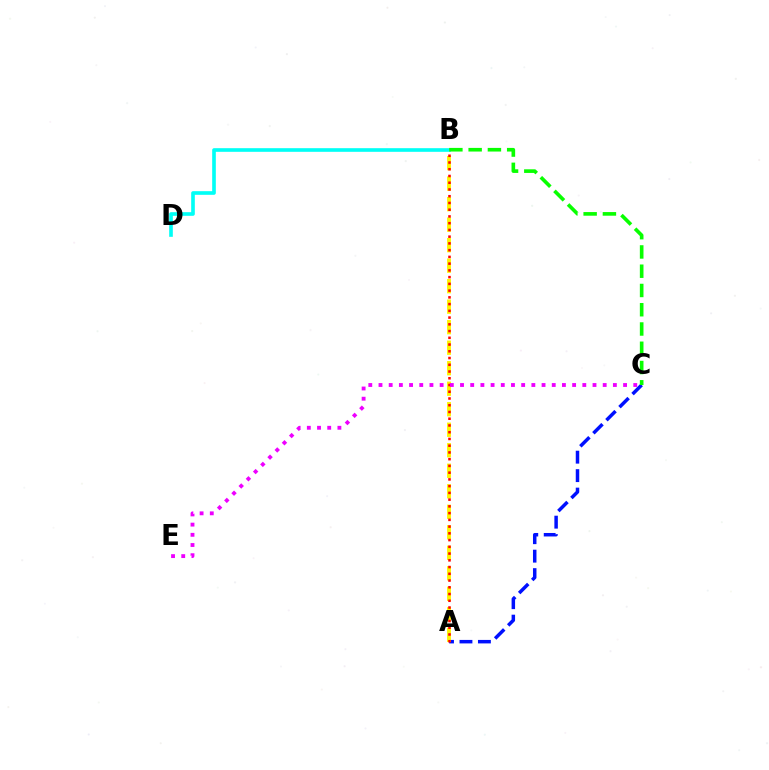{('B', 'D'): [{'color': '#00fff6', 'line_style': 'solid', 'thickness': 2.62}], ('A', 'C'): [{'color': '#0010ff', 'line_style': 'dashed', 'thickness': 2.51}], ('B', 'C'): [{'color': '#08ff00', 'line_style': 'dashed', 'thickness': 2.62}], ('A', 'B'): [{'color': '#fcf500', 'line_style': 'dashed', 'thickness': 2.79}, {'color': '#ff0000', 'line_style': 'dotted', 'thickness': 1.83}], ('C', 'E'): [{'color': '#ee00ff', 'line_style': 'dotted', 'thickness': 2.77}]}